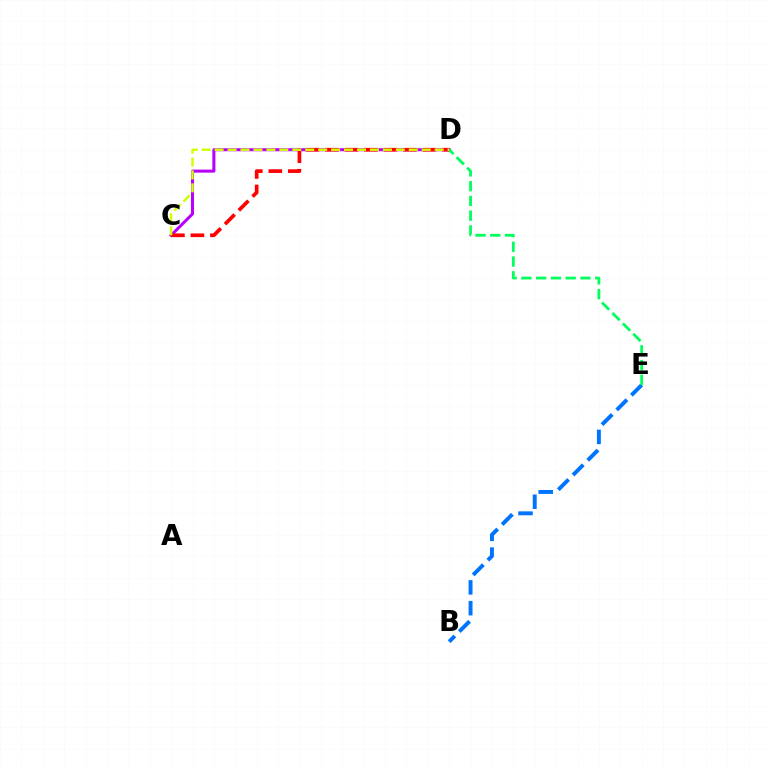{('C', 'D'): [{'color': '#b900ff', 'line_style': 'solid', 'thickness': 2.19}, {'color': '#ff0000', 'line_style': 'dashed', 'thickness': 2.65}, {'color': '#d1ff00', 'line_style': 'dashed', 'thickness': 1.76}], ('B', 'E'): [{'color': '#0074ff', 'line_style': 'dashed', 'thickness': 2.82}], ('D', 'E'): [{'color': '#00ff5c', 'line_style': 'dashed', 'thickness': 2.01}]}